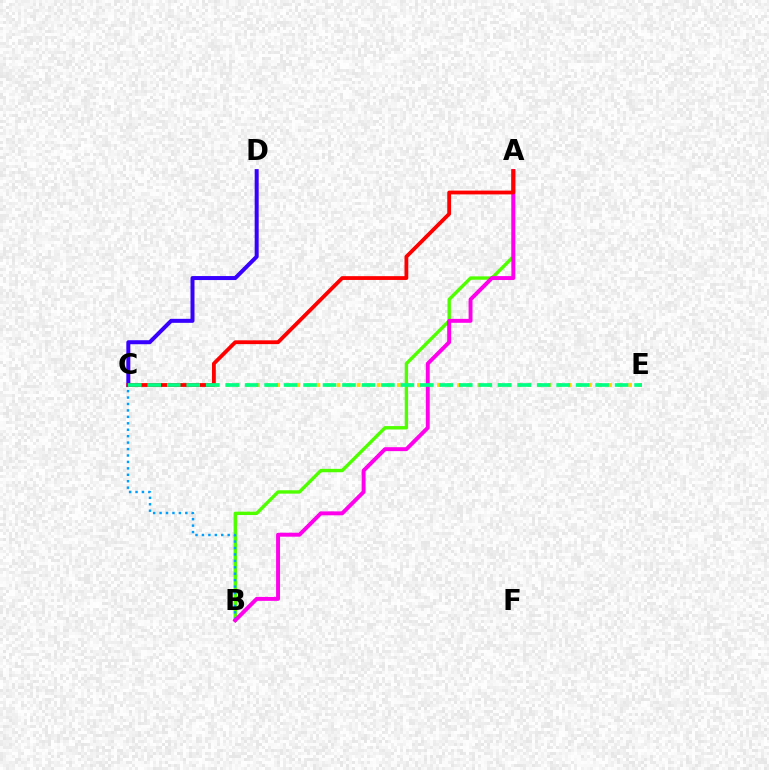{('C', 'E'): [{'color': '#ffd500', 'line_style': 'dotted', 'thickness': 2.73}, {'color': '#00ff86', 'line_style': 'dashed', 'thickness': 2.65}], ('A', 'B'): [{'color': '#4fff00', 'line_style': 'solid', 'thickness': 2.44}, {'color': '#ff00ed', 'line_style': 'solid', 'thickness': 2.83}], ('B', 'C'): [{'color': '#009eff', 'line_style': 'dotted', 'thickness': 1.75}], ('C', 'D'): [{'color': '#3700ff', 'line_style': 'solid', 'thickness': 2.88}], ('A', 'C'): [{'color': '#ff0000', 'line_style': 'solid', 'thickness': 2.74}]}